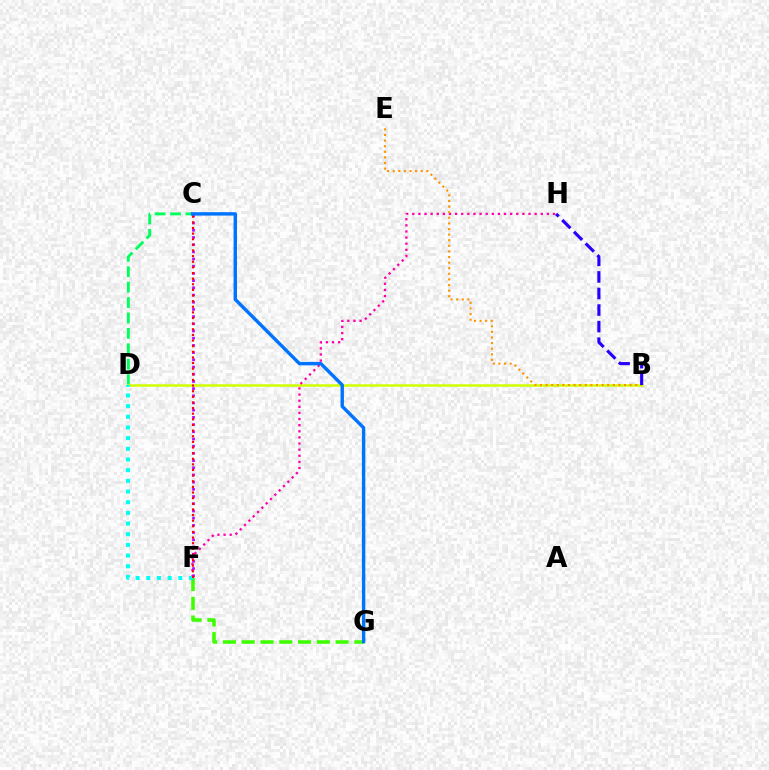{('C', 'D'): [{'color': '#00ff5c', 'line_style': 'dashed', 'thickness': 2.09}], ('B', 'D'): [{'color': '#d1ff00', 'line_style': 'solid', 'thickness': 1.82}], ('F', 'H'): [{'color': '#ff00ac', 'line_style': 'dotted', 'thickness': 1.66}], ('B', 'E'): [{'color': '#ff9400', 'line_style': 'dotted', 'thickness': 1.52}], ('B', 'H'): [{'color': '#2500ff', 'line_style': 'dashed', 'thickness': 2.25}], ('F', 'G'): [{'color': '#3dff00', 'line_style': 'dashed', 'thickness': 2.55}], ('C', 'F'): [{'color': '#b900ff', 'line_style': 'dotted', 'thickness': 1.96}, {'color': '#ff0000', 'line_style': 'dotted', 'thickness': 1.53}], ('D', 'F'): [{'color': '#00fff6', 'line_style': 'dotted', 'thickness': 2.9}], ('C', 'G'): [{'color': '#0074ff', 'line_style': 'solid', 'thickness': 2.45}]}